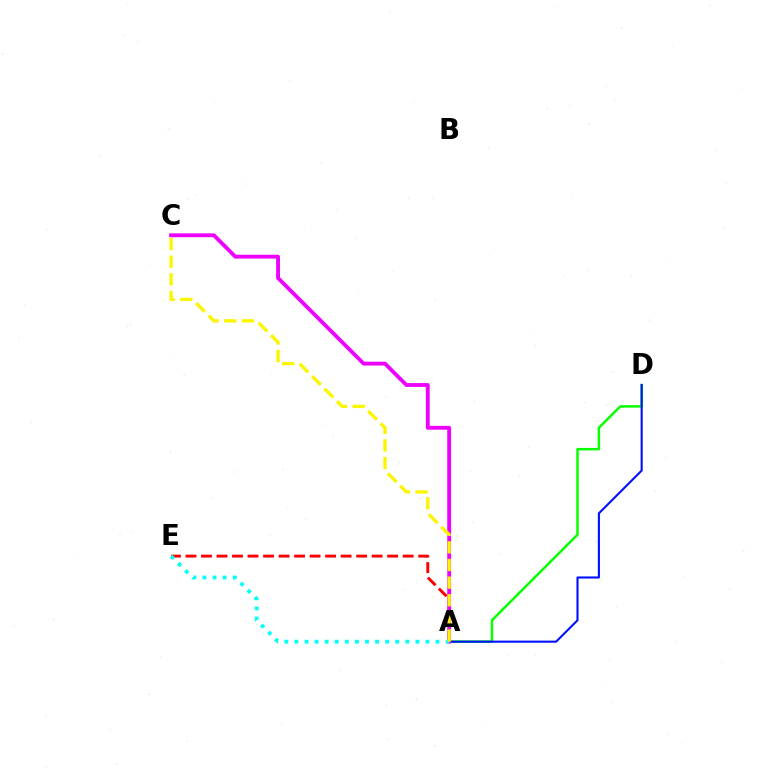{('A', 'D'): [{'color': '#08ff00', 'line_style': 'solid', 'thickness': 1.79}, {'color': '#0010ff', 'line_style': 'solid', 'thickness': 1.51}], ('A', 'E'): [{'color': '#ff0000', 'line_style': 'dashed', 'thickness': 2.11}, {'color': '#00fff6', 'line_style': 'dotted', 'thickness': 2.74}], ('A', 'C'): [{'color': '#ee00ff', 'line_style': 'solid', 'thickness': 2.76}, {'color': '#fcf500', 'line_style': 'dashed', 'thickness': 2.39}]}